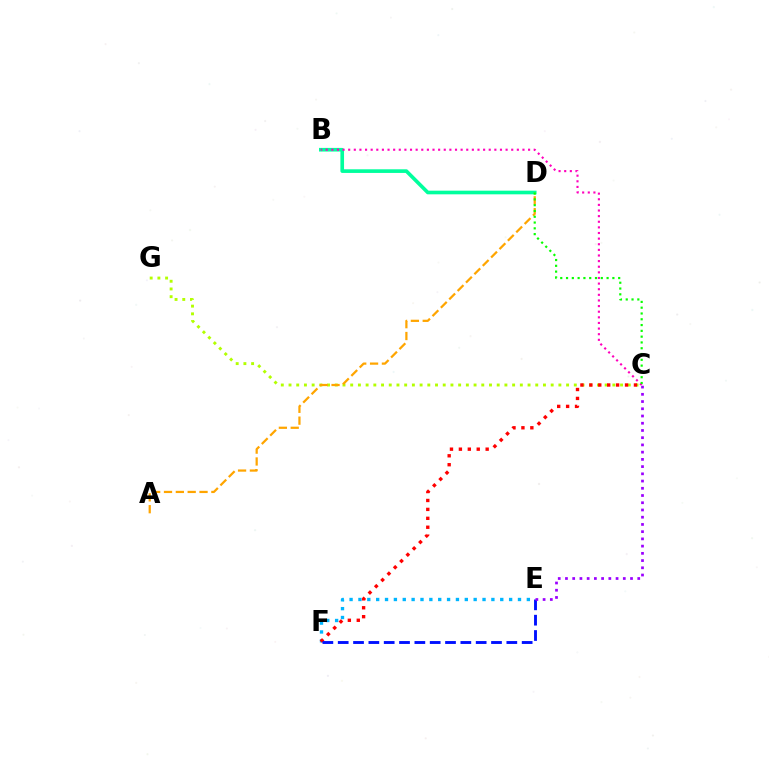{('E', 'F'): [{'color': '#00b5ff', 'line_style': 'dotted', 'thickness': 2.41}, {'color': '#0010ff', 'line_style': 'dashed', 'thickness': 2.08}], ('C', 'G'): [{'color': '#b3ff00', 'line_style': 'dotted', 'thickness': 2.09}], ('B', 'D'): [{'color': '#00ff9d', 'line_style': 'solid', 'thickness': 2.63}], ('C', 'F'): [{'color': '#ff0000', 'line_style': 'dotted', 'thickness': 2.42}], ('A', 'D'): [{'color': '#ffa500', 'line_style': 'dashed', 'thickness': 1.61}], ('B', 'C'): [{'color': '#ff00bd', 'line_style': 'dotted', 'thickness': 1.53}], ('C', 'D'): [{'color': '#08ff00', 'line_style': 'dotted', 'thickness': 1.57}], ('C', 'E'): [{'color': '#9b00ff', 'line_style': 'dotted', 'thickness': 1.96}]}